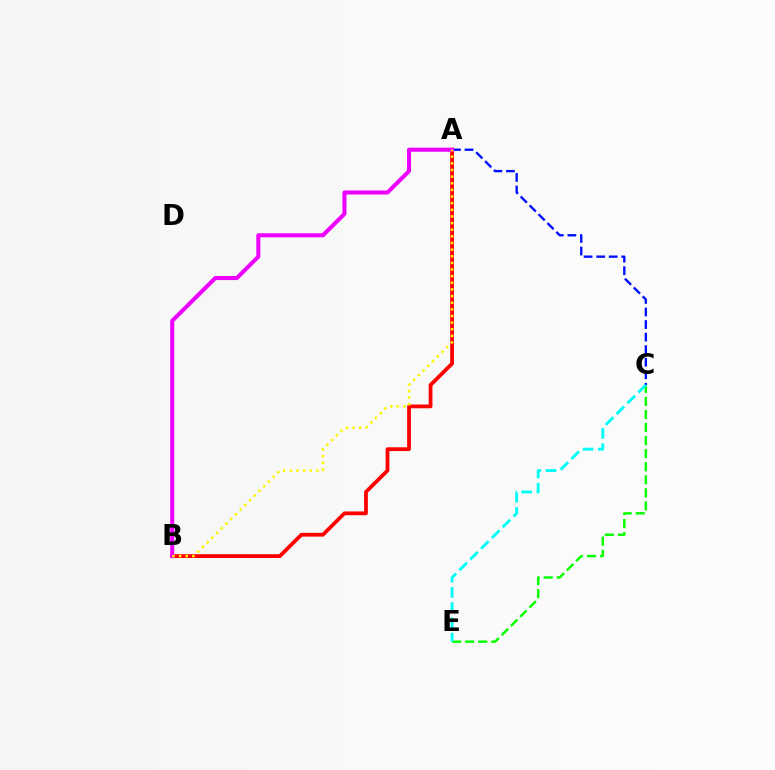{('C', 'E'): [{'color': '#08ff00', 'line_style': 'dashed', 'thickness': 1.77}, {'color': '#00fff6', 'line_style': 'dashed', 'thickness': 2.07}], ('A', 'C'): [{'color': '#0010ff', 'line_style': 'dashed', 'thickness': 1.71}], ('A', 'B'): [{'color': '#ff0000', 'line_style': 'solid', 'thickness': 2.72}, {'color': '#ee00ff', 'line_style': 'solid', 'thickness': 2.9}, {'color': '#fcf500', 'line_style': 'dotted', 'thickness': 1.8}]}